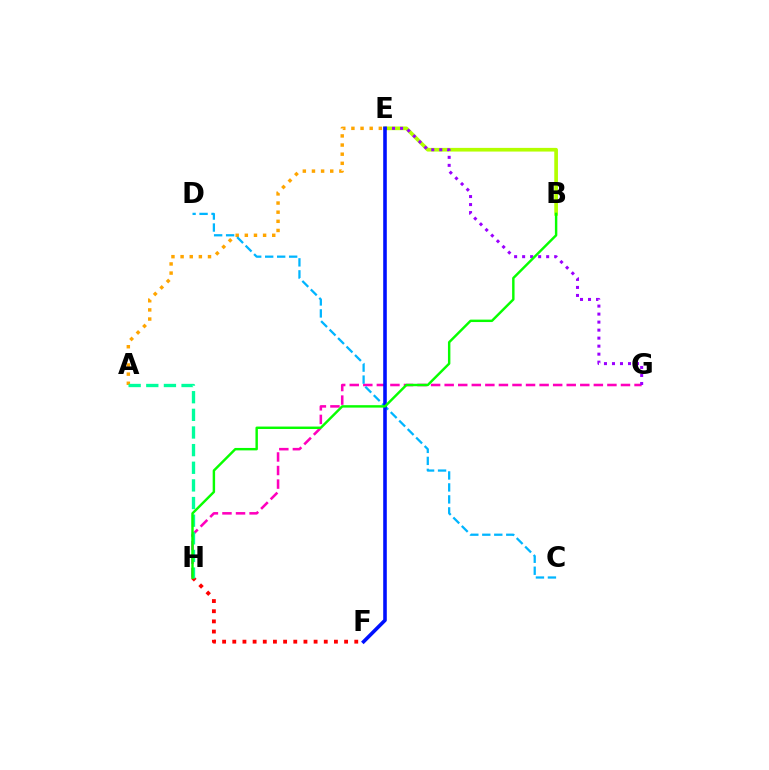{('G', 'H'): [{'color': '#ff00bd', 'line_style': 'dashed', 'thickness': 1.84}], ('A', 'E'): [{'color': '#ffa500', 'line_style': 'dotted', 'thickness': 2.48}], ('F', 'H'): [{'color': '#ff0000', 'line_style': 'dotted', 'thickness': 2.76}], ('B', 'E'): [{'color': '#b3ff00', 'line_style': 'solid', 'thickness': 2.65}], ('E', 'G'): [{'color': '#9b00ff', 'line_style': 'dotted', 'thickness': 2.18}], ('C', 'D'): [{'color': '#00b5ff', 'line_style': 'dashed', 'thickness': 1.63}], ('A', 'H'): [{'color': '#00ff9d', 'line_style': 'dashed', 'thickness': 2.4}], ('E', 'F'): [{'color': '#0010ff', 'line_style': 'solid', 'thickness': 2.58}], ('B', 'H'): [{'color': '#08ff00', 'line_style': 'solid', 'thickness': 1.75}]}